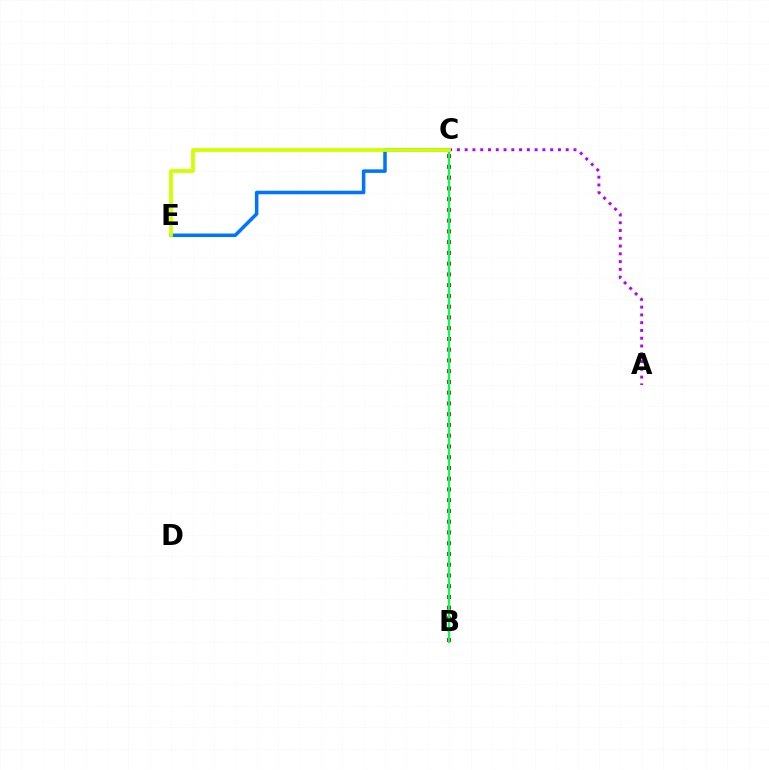{('C', 'E'): [{'color': '#0074ff', 'line_style': 'solid', 'thickness': 2.54}, {'color': '#d1ff00', 'line_style': 'solid', 'thickness': 2.72}], ('B', 'C'): [{'color': '#ff0000', 'line_style': 'dotted', 'thickness': 2.92}, {'color': '#00ff5c', 'line_style': 'solid', 'thickness': 1.66}], ('A', 'C'): [{'color': '#b900ff', 'line_style': 'dotted', 'thickness': 2.11}]}